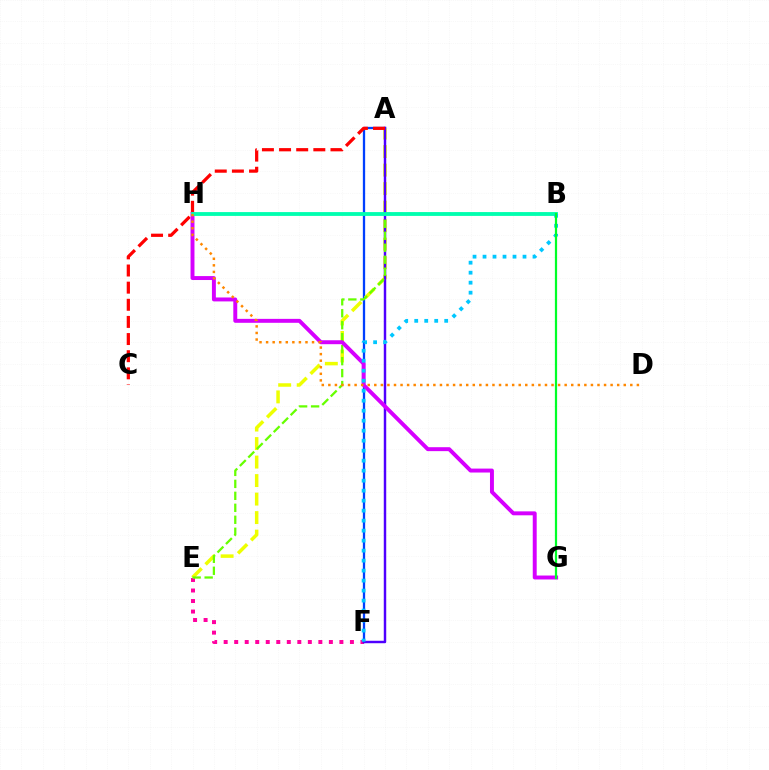{('E', 'F'): [{'color': '#ff00a0', 'line_style': 'dotted', 'thickness': 2.86}], ('A', 'F'): [{'color': '#003fff', 'line_style': 'solid', 'thickness': 1.65}, {'color': '#4f00ff', 'line_style': 'solid', 'thickness': 1.77}], ('A', 'E'): [{'color': '#eeff00', 'line_style': 'dashed', 'thickness': 2.51}], ('A', 'C'): [{'color': '#ff0000', 'line_style': 'dashed', 'thickness': 2.33}], ('B', 'E'): [{'color': '#66ff00', 'line_style': 'dashed', 'thickness': 1.63}], ('G', 'H'): [{'color': '#d600ff', 'line_style': 'solid', 'thickness': 2.83}], ('B', 'H'): [{'color': '#00ffaf', 'line_style': 'solid', 'thickness': 2.75}], ('D', 'H'): [{'color': '#ff8800', 'line_style': 'dotted', 'thickness': 1.78}], ('B', 'F'): [{'color': '#00c7ff', 'line_style': 'dotted', 'thickness': 2.72}], ('B', 'G'): [{'color': '#00ff27', 'line_style': 'solid', 'thickness': 1.61}]}